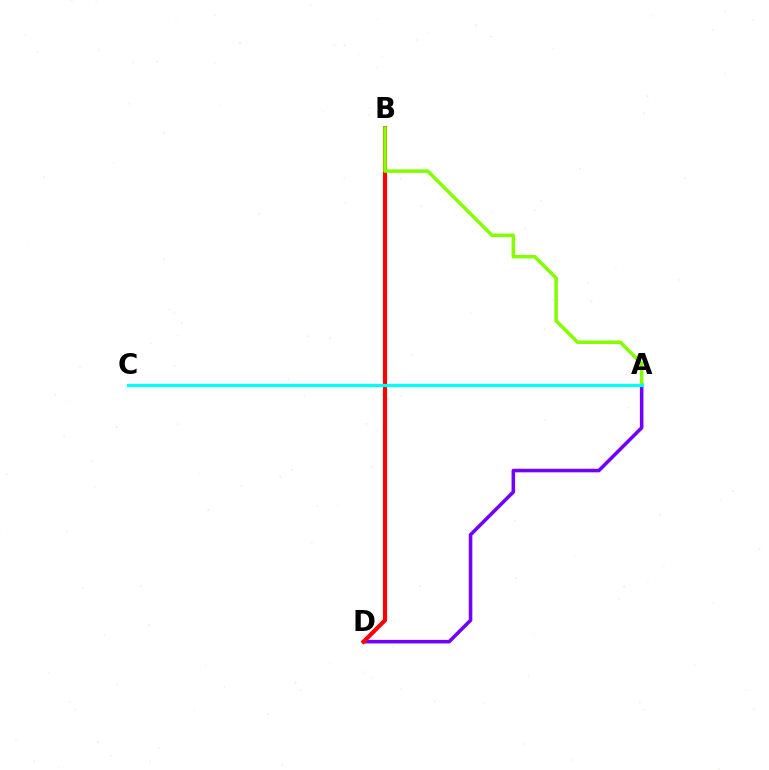{('A', 'D'): [{'color': '#7200ff', 'line_style': 'solid', 'thickness': 2.56}], ('B', 'D'): [{'color': '#ff0000', 'line_style': 'solid', 'thickness': 2.98}], ('A', 'B'): [{'color': '#84ff00', 'line_style': 'solid', 'thickness': 2.54}], ('A', 'C'): [{'color': '#00fff6', 'line_style': 'solid', 'thickness': 2.34}]}